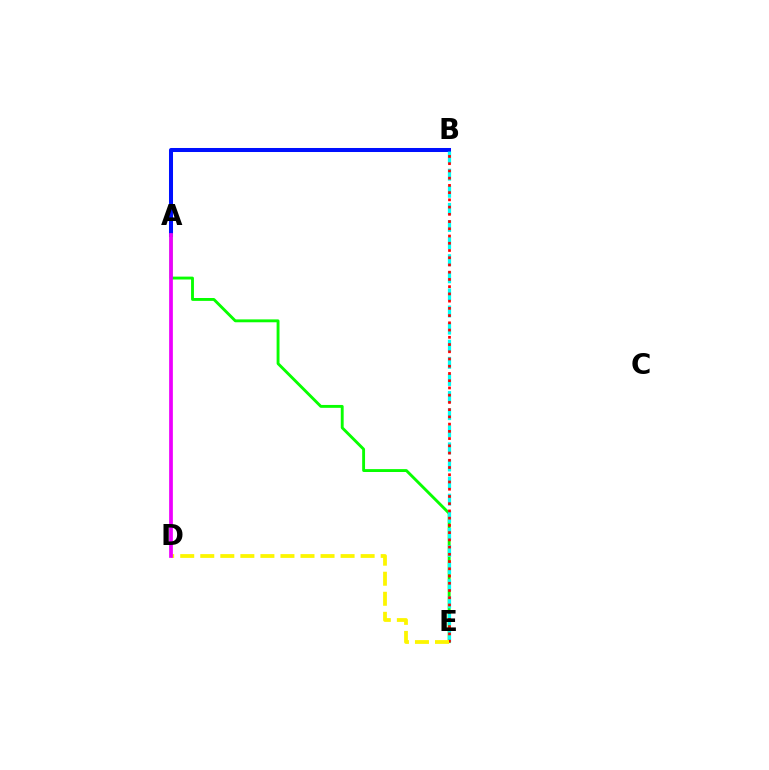{('A', 'B'): [{'color': '#0010ff', 'line_style': 'solid', 'thickness': 2.9}], ('A', 'E'): [{'color': '#08ff00', 'line_style': 'solid', 'thickness': 2.07}], ('B', 'E'): [{'color': '#00fff6', 'line_style': 'dashed', 'thickness': 2.32}, {'color': '#ff0000', 'line_style': 'dotted', 'thickness': 1.97}], ('D', 'E'): [{'color': '#fcf500', 'line_style': 'dashed', 'thickness': 2.72}], ('A', 'D'): [{'color': '#ee00ff', 'line_style': 'solid', 'thickness': 2.69}]}